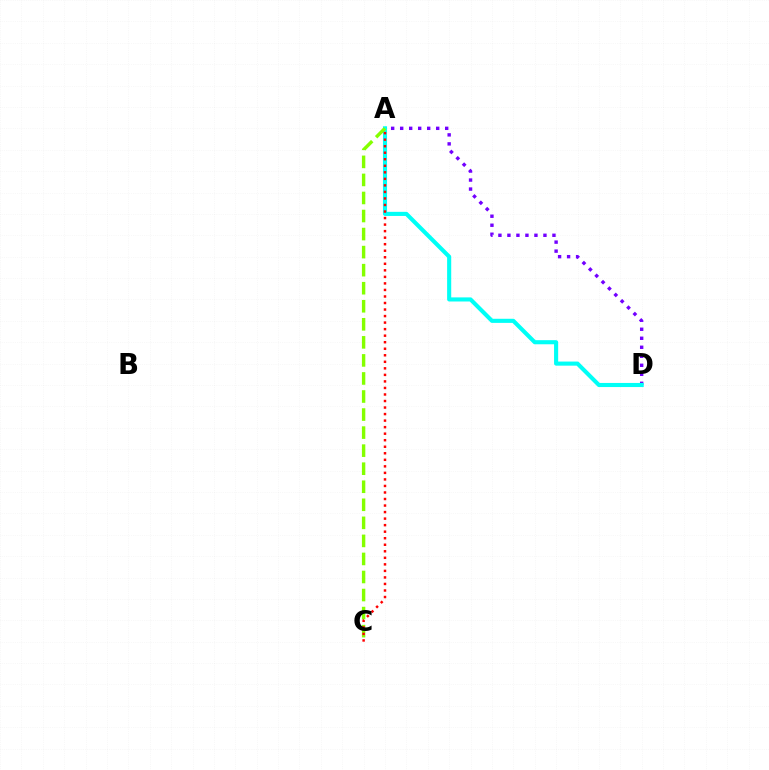{('A', 'D'): [{'color': '#7200ff', 'line_style': 'dotted', 'thickness': 2.45}, {'color': '#00fff6', 'line_style': 'solid', 'thickness': 2.95}], ('A', 'C'): [{'color': '#84ff00', 'line_style': 'dashed', 'thickness': 2.45}, {'color': '#ff0000', 'line_style': 'dotted', 'thickness': 1.78}]}